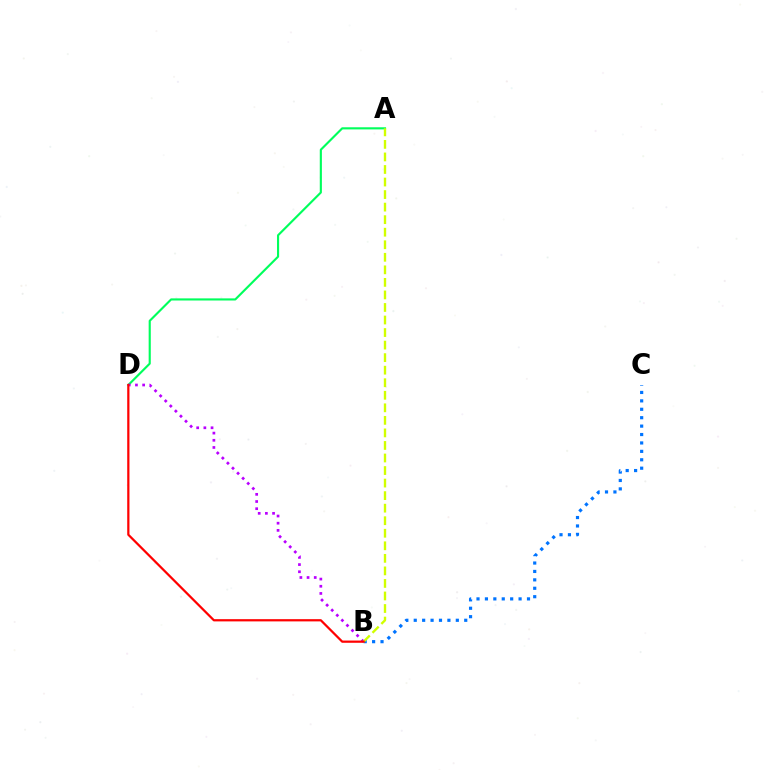{('A', 'D'): [{'color': '#00ff5c', 'line_style': 'solid', 'thickness': 1.53}], ('B', 'C'): [{'color': '#0074ff', 'line_style': 'dotted', 'thickness': 2.29}], ('B', 'D'): [{'color': '#b900ff', 'line_style': 'dotted', 'thickness': 1.95}, {'color': '#ff0000', 'line_style': 'solid', 'thickness': 1.61}], ('A', 'B'): [{'color': '#d1ff00', 'line_style': 'dashed', 'thickness': 1.7}]}